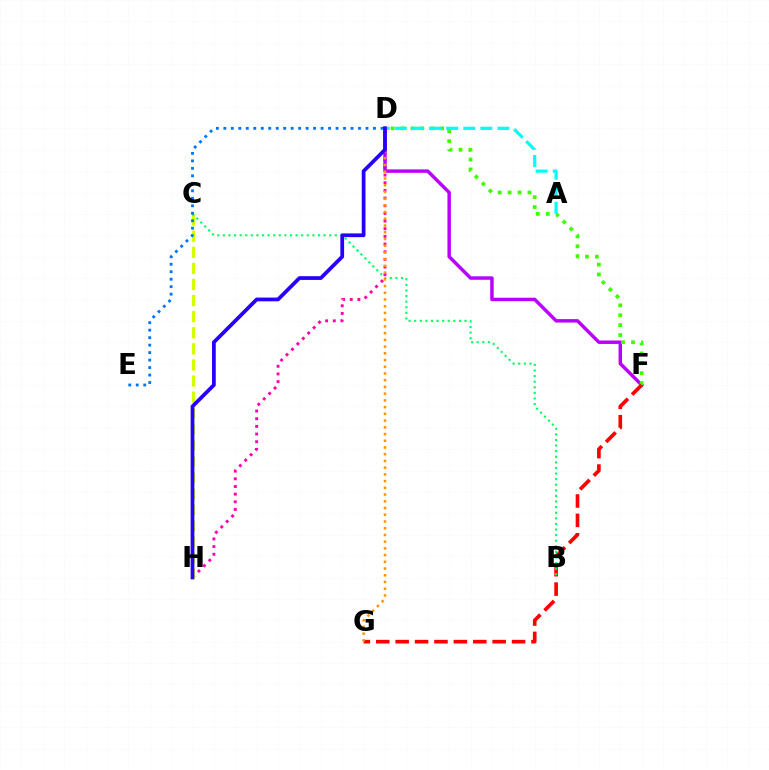{('D', 'H'): [{'color': '#ff00ac', 'line_style': 'dotted', 'thickness': 2.08}, {'color': '#2500ff', 'line_style': 'solid', 'thickness': 2.69}], ('C', 'H'): [{'color': '#d1ff00', 'line_style': 'dashed', 'thickness': 2.19}], ('D', 'F'): [{'color': '#b900ff', 'line_style': 'solid', 'thickness': 2.48}, {'color': '#3dff00', 'line_style': 'dotted', 'thickness': 2.7}], ('F', 'G'): [{'color': '#ff0000', 'line_style': 'dashed', 'thickness': 2.64}], ('B', 'C'): [{'color': '#00ff5c', 'line_style': 'dotted', 'thickness': 1.52}], ('D', 'G'): [{'color': '#ff9400', 'line_style': 'dotted', 'thickness': 1.83}], ('A', 'D'): [{'color': '#00fff6', 'line_style': 'dashed', 'thickness': 2.32}], ('D', 'E'): [{'color': '#0074ff', 'line_style': 'dotted', 'thickness': 2.03}]}